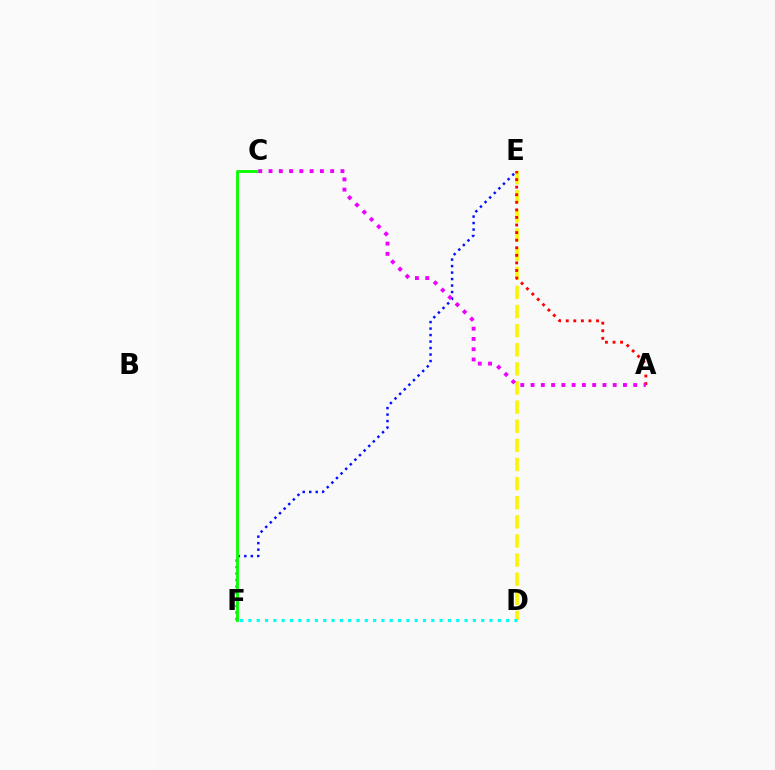{('D', 'E'): [{'color': '#fcf500', 'line_style': 'dashed', 'thickness': 2.6}], ('A', 'E'): [{'color': '#ff0000', 'line_style': 'dotted', 'thickness': 2.06}], ('E', 'F'): [{'color': '#0010ff', 'line_style': 'dotted', 'thickness': 1.76}], ('C', 'F'): [{'color': '#08ff00', 'line_style': 'solid', 'thickness': 2.04}], ('A', 'C'): [{'color': '#ee00ff', 'line_style': 'dotted', 'thickness': 2.79}], ('D', 'F'): [{'color': '#00fff6', 'line_style': 'dotted', 'thickness': 2.26}]}